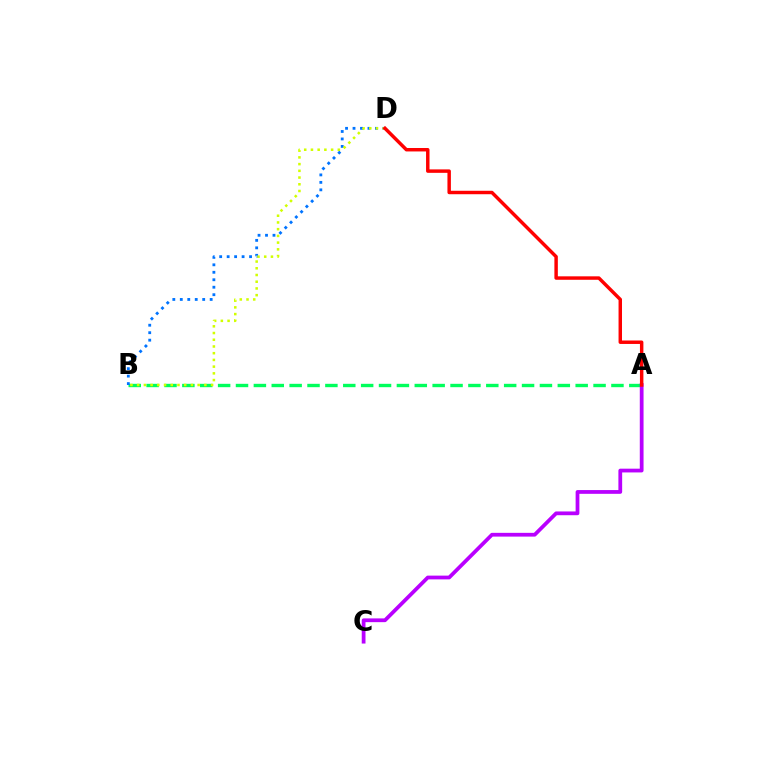{('A', 'B'): [{'color': '#00ff5c', 'line_style': 'dashed', 'thickness': 2.43}], ('A', 'C'): [{'color': '#b900ff', 'line_style': 'solid', 'thickness': 2.71}], ('B', 'D'): [{'color': '#0074ff', 'line_style': 'dotted', 'thickness': 2.03}, {'color': '#d1ff00', 'line_style': 'dotted', 'thickness': 1.83}], ('A', 'D'): [{'color': '#ff0000', 'line_style': 'solid', 'thickness': 2.49}]}